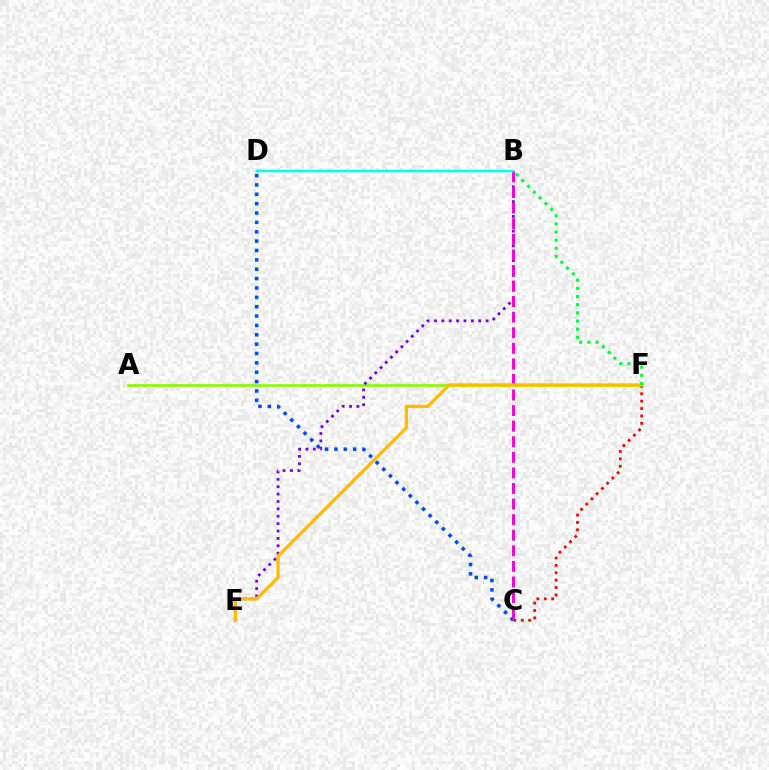{('A', 'F'): [{'color': '#84ff00', 'line_style': 'solid', 'thickness': 1.91}], ('C', 'F'): [{'color': '#ff0000', 'line_style': 'dotted', 'thickness': 2.01}], ('B', 'E'): [{'color': '#7200ff', 'line_style': 'dotted', 'thickness': 2.01}], ('C', 'D'): [{'color': '#004bff', 'line_style': 'dotted', 'thickness': 2.54}], ('B', 'C'): [{'color': '#ff00cf', 'line_style': 'dashed', 'thickness': 2.12}], ('E', 'F'): [{'color': '#ffbd00', 'line_style': 'solid', 'thickness': 2.39}], ('B', 'D'): [{'color': '#00fff6', 'line_style': 'solid', 'thickness': 1.77}], ('B', 'F'): [{'color': '#00ff39', 'line_style': 'dotted', 'thickness': 2.21}]}